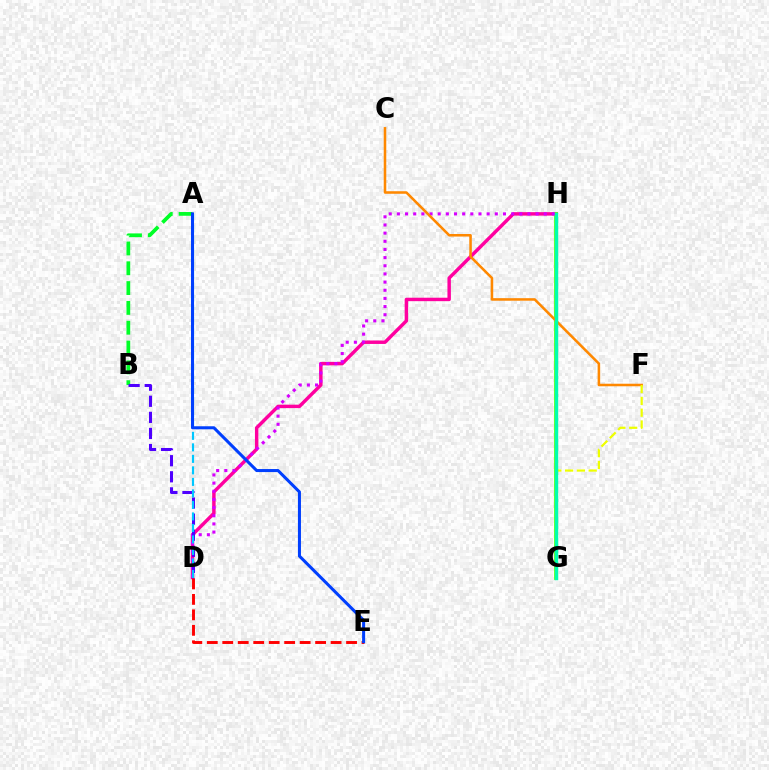{('D', 'H'): [{'color': '#ff00a0', 'line_style': 'solid', 'thickness': 2.48}, {'color': '#d600ff', 'line_style': 'dotted', 'thickness': 2.22}], ('A', 'B'): [{'color': '#00ff27', 'line_style': 'dashed', 'thickness': 2.69}], ('G', 'H'): [{'color': '#66ff00', 'line_style': 'solid', 'thickness': 2.7}, {'color': '#00ffaf', 'line_style': 'solid', 'thickness': 2.47}], ('B', 'D'): [{'color': '#4f00ff', 'line_style': 'dashed', 'thickness': 2.19}], ('C', 'F'): [{'color': '#ff8800', 'line_style': 'solid', 'thickness': 1.83}], ('F', 'G'): [{'color': '#eeff00', 'line_style': 'dashed', 'thickness': 1.6}], ('D', 'E'): [{'color': '#ff0000', 'line_style': 'dashed', 'thickness': 2.1}], ('A', 'D'): [{'color': '#00c7ff', 'line_style': 'dashed', 'thickness': 1.56}], ('A', 'E'): [{'color': '#003fff', 'line_style': 'solid', 'thickness': 2.19}]}